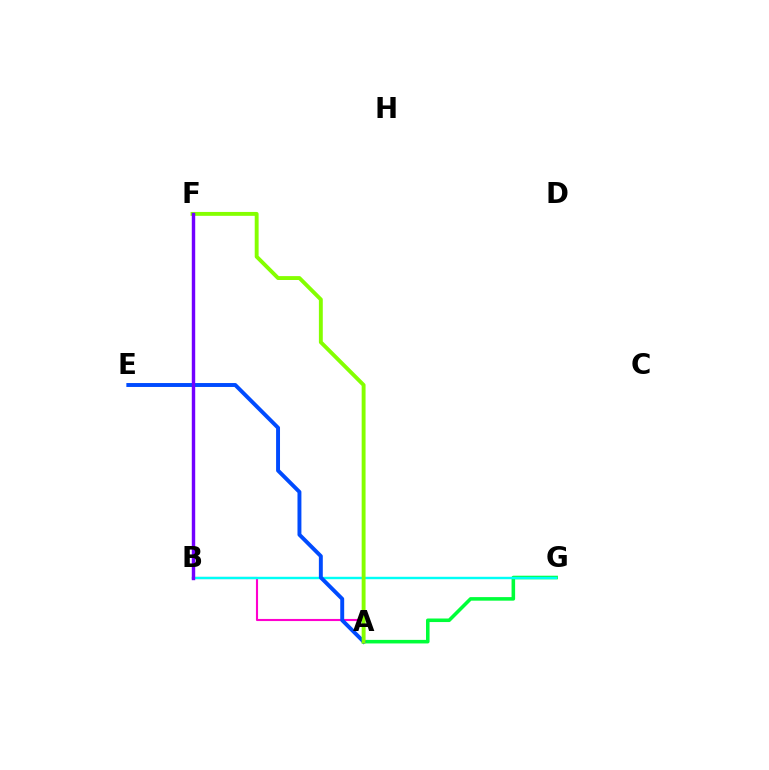{('A', 'B'): [{'color': '#ff00cf', 'line_style': 'solid', 'thickness': 1.52}], ('A', 'G'): [{'color': '#00ff39', 'line_style': 'solid', 'thickness': 2.56}], ('B', 'G'): [{'color': '#00fff6', 'line_style': 'solid', 'thickness': 1.74}], ('B', 'F'): [{'color': '#ffbd00', 'line_style': 'dashed', 'thickness': 2.11}, {'color': '#ff0000', 'line_style': 'dotted', 'thickness': 2.06}, {'color': '#7200ff', 'line_style': 'solid', 'thickness': 2.46}], ('A', 'E'): [{'color': '#004bff', 'line_style': 'solid', 'thickness': 2.82}], ('A', 'F'): [{'color': '#84ff00', 'line_style': 'solid', 'thickness': 2.8}]}